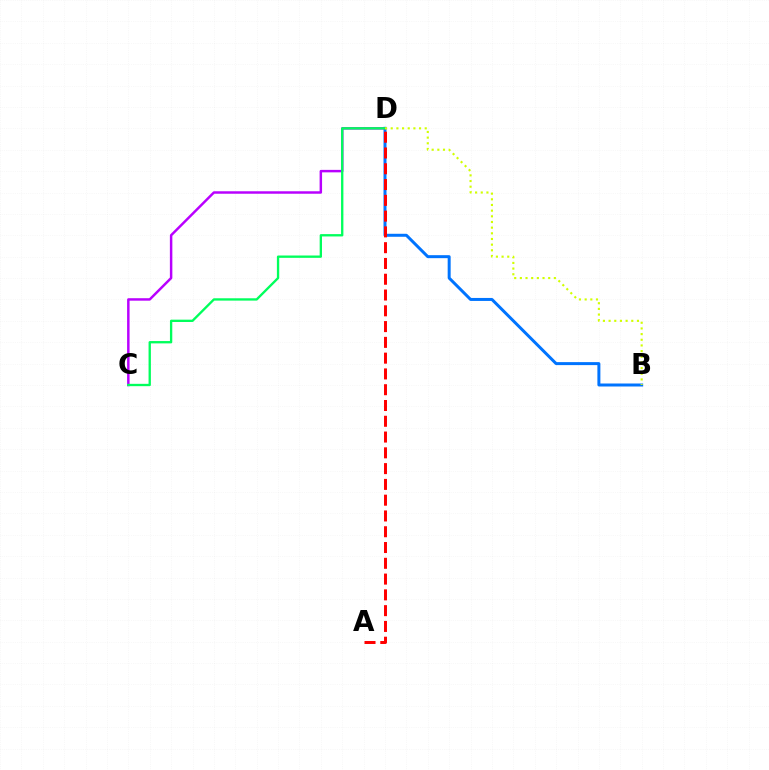{('B', 'D'): [{'color': '#0074ff', 'line_style': 'solid', 'thickness': 2.15}, {'color': '#d1ff00', 'line_style': 'dotted', 'thickness': 1.54}], ('C', 'D'): [{'color': '#b900ff', 'line_style': 'solid', 'thickness': 1.78}, {'color': '#00ff5c', 'line_style': 'solid', 'thickness': 1.68}], ('A', 'D'): [{'color': '#ff0000', 'line_style': 'dashed', 'thickness': 2.14}]}